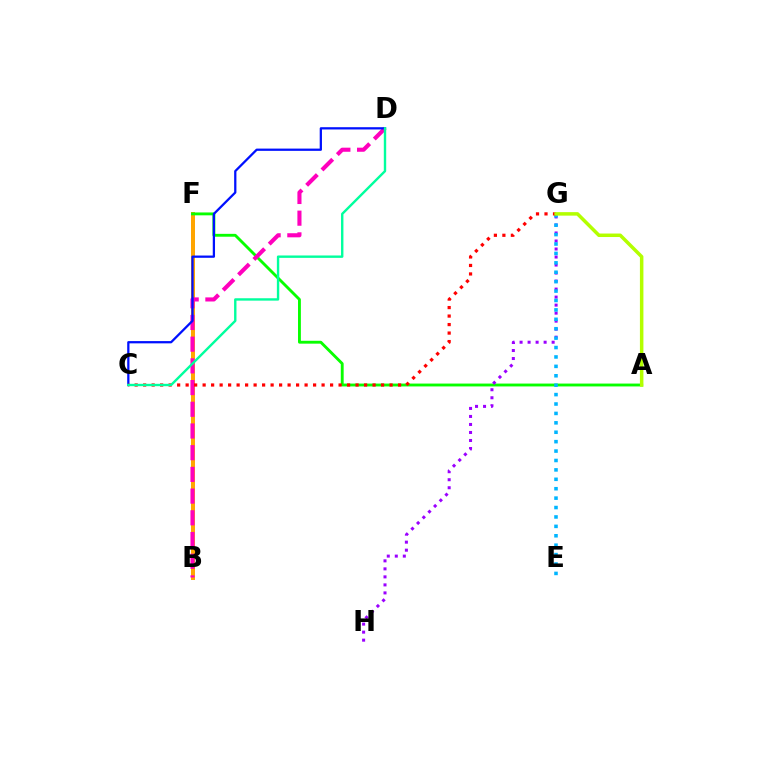{('B', 'F'): [{'color': '#ffa500', 'line_style': 'solid', 'thickness': 2.87}], ('A', 'F'): [{'color': '#08ff00', 'line_style': 'solid', 'thickness': 2.06}], ('B', 'D'): [{'color': '#ff00bd', 'line_style': 'dashed', 'thickness': 2.95}], ('C', 'D'): [{'color': '#0010ff', 'line_style': 'solid', 'thickness': 1.63}, {'color': '#00ff9d', 'line_style': 'solid', 'thickness': 1.72}], ('G', 'H'): [{'color': '#9b00ff', 'line_style': 'dotted', 'thickness': 2.18}], ('E', 'G'): [{'color': '#00b5ff', 'line_style': 'dotted', 'thickness': 2.56}], ('C', 'G'): [{'color': '#ff0000', 'line_style': 'dotted', 'thickness': 2.31}], ('A', 'G'): [{'color': '#b3ff00', 'line_style': 'solid', 'thickness': 2.52}]}